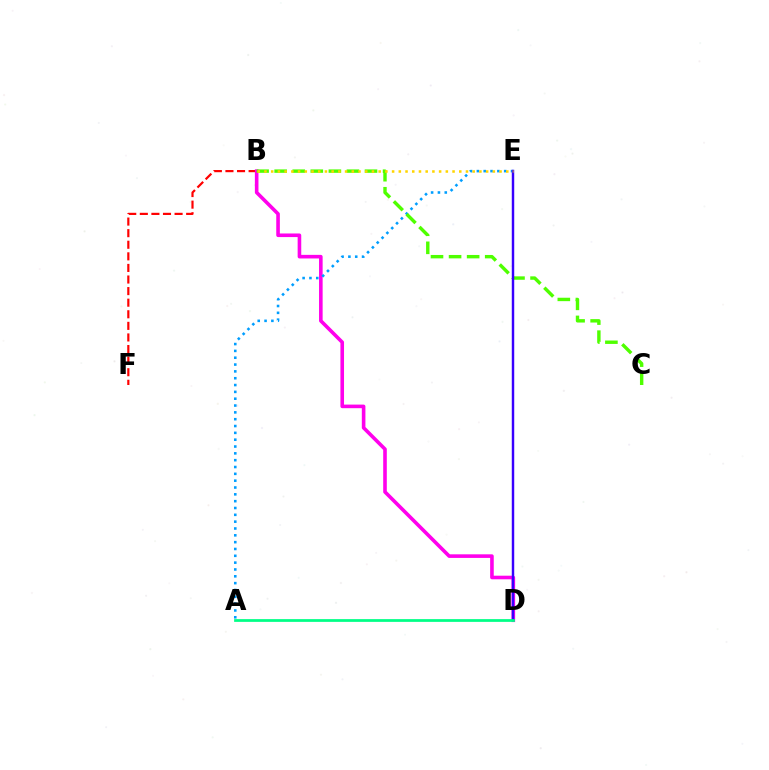{('B', 'F'): [{'color': '#ff0000', 'line_style': 'dashed', 'thickness': 1.57}], ('B', 'D'): [{'color': '#ff00ed', 'line_style': 'solid', 'thickness': 2.59}], ('A', 'E'): [{'color': '#009eff', 'line_style': 'dotted', 'thickness': 1.86}], ('B', 'C'): [{'color': '#4fff00', 'line_style': 'dashed', 'thickness': 2.45}], ('D', 'E'): [{'color': '#3700ff', 'line_style': 'solid', 'thickness': 1.76}], ('B', 'E'): [{'color': '#ffd500', 'line_style': 'dotted', 'thickness': 1.82}], ('A', 'D'): [{'color': '#00ff86', 'line_style': 'solid', 'thickness': 1.98}]}